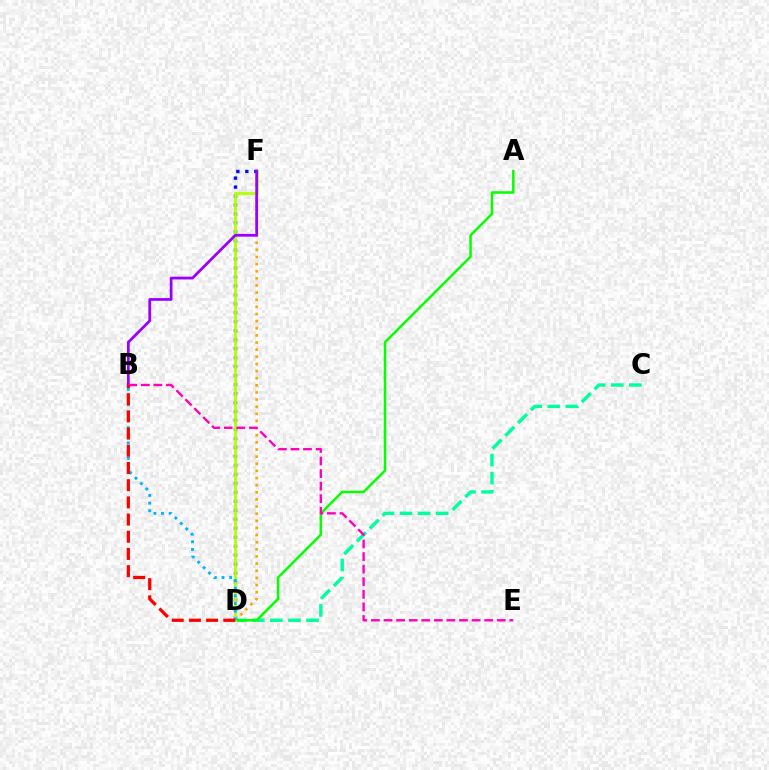{('D', 'F'): [{'color': '#ffa500', 'line_style': 'dotted', 'thickness': 1.94}, {'color': '#0010ff', 'line_style': 'dotted', 'thickness': 2.44}, {'color': '#b3ff00', 'line_style': 'solid', 'thickness': 2.0}], ('C', 'D'): [{'color': '#00ff9d', 'line_style': 'dashed', 'thickness': 2.46}], ('A', 'D'): [{'color': '#08ff00', 'line_style': 'solid', 'thickness': 1.8}], ('B', 'D'): [{'color': '#00b5ff', 'line_style': 'dotted', 'thickness': 2.08}, {'color': '#ff0000', 'line_style': 'dashed', 'thickness': 2.34}], ('B', 'F'): [{'color': '#9b00ff', 'line_style': 'solid', 'thickness': 1.99}], ('B', 'E'): [{'color': '#ff00bd', 'line_style': 'dashed', 'thickness': 1.71}]}